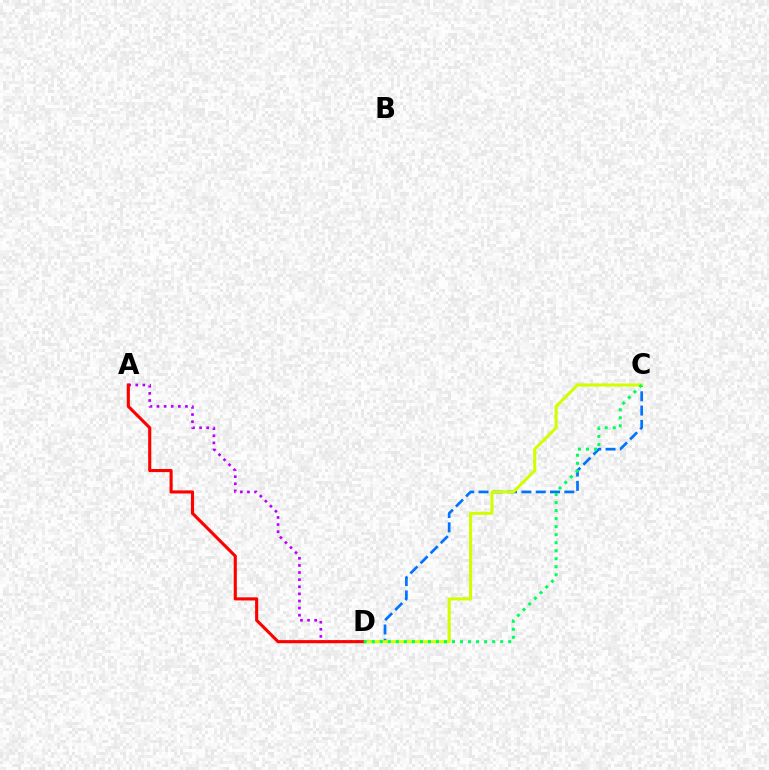{('A', 'D'): [{'color': '#b900ff', 'line_style': 'dotted', 'thickness': 1.93}, {'color': '#ff0000', 'line_style': 'solid', 'thickness': 2.24}], ('C', 'D'): [{'color': '#0074ff', 'line_style': 'dashed', 'thickness': 1.94}, {'color': '#d1ff00', 'line_style': 'solid', 'thickness': 2.21}, {'color': '#00ff5c', 'line_style': 'dotted', 'thickness': 2.18}]}